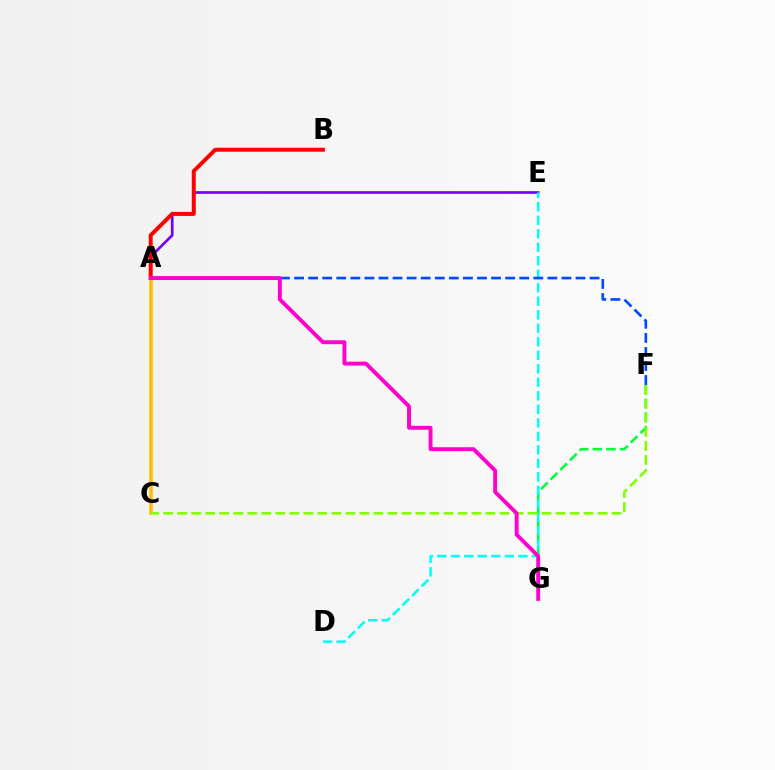{('A', 'E'): [{'color': '#7200ff', 'line_style': 'solid', 'thickness': 1.91}], ('A', 'C'): [{'color': '#ffbd00', 'line_style': 'solid', 'thickness': 2.54}], ('A', 'B'): [{'color': '#ff0000', 'line_style': 'solid', 'thickness': 2.86}], ('F', 'G'): [{'color': '#00ff39', 'line_style': 'dashed', 'thickness': 1.85}], ('D', 'E'): [{'color': '#00fff6', 'line_style': 'dashed', 'thickness': 1.83}], ('A', 'F'): [{'color': '#004bff', 'line_style': 'dashed', 'thickness': 1.91}], ('C', 'F'): [{'color': '#84ff00', 'line_style': 'dashed', 'thickness': 1.9}], ('A', 'G'): [{'color': '#ff00cf', 'line_style': 'solid', 'thickness': 2.81}]}